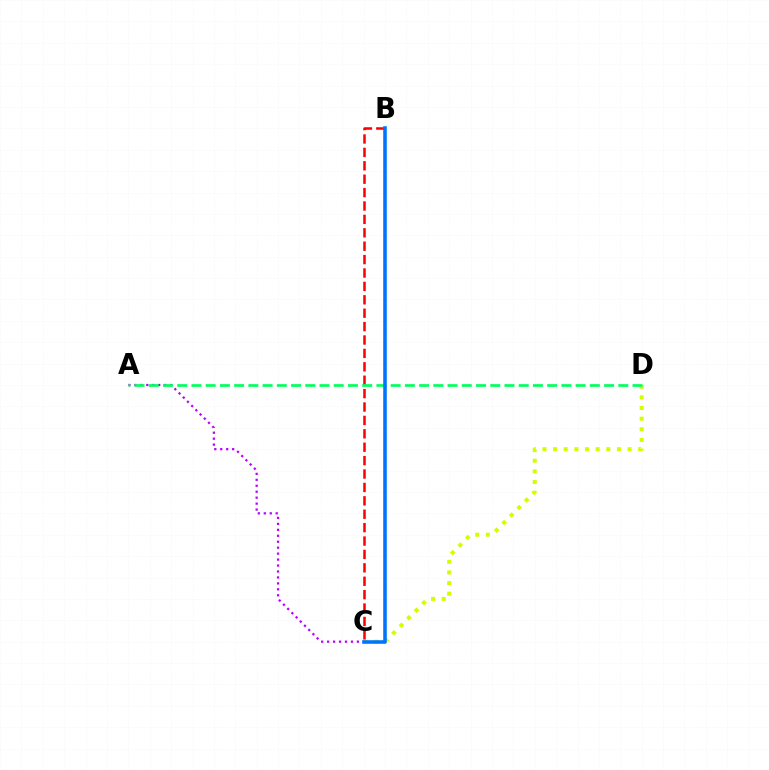{('A', 'C'): [{'color': '#b900ff', 'line_style': 'dotted', 'thickness': 1.62}], ('C', 'D'): [{'color': '#d1ff00', 'line_style': 'dotted', 'thickness': 2.89}], ('B', 'C'): [{'color': '#ff0000', 'line_style': 'dashed', 'thickness': 1.82}, {'color': '#0074ff', 'line_style': 'solid', 'thickness': 2.57}], ('A', 'D'): [{'color': '#00ff5c', 'line_style': 'dashed', 'thickness': 1.93}]}